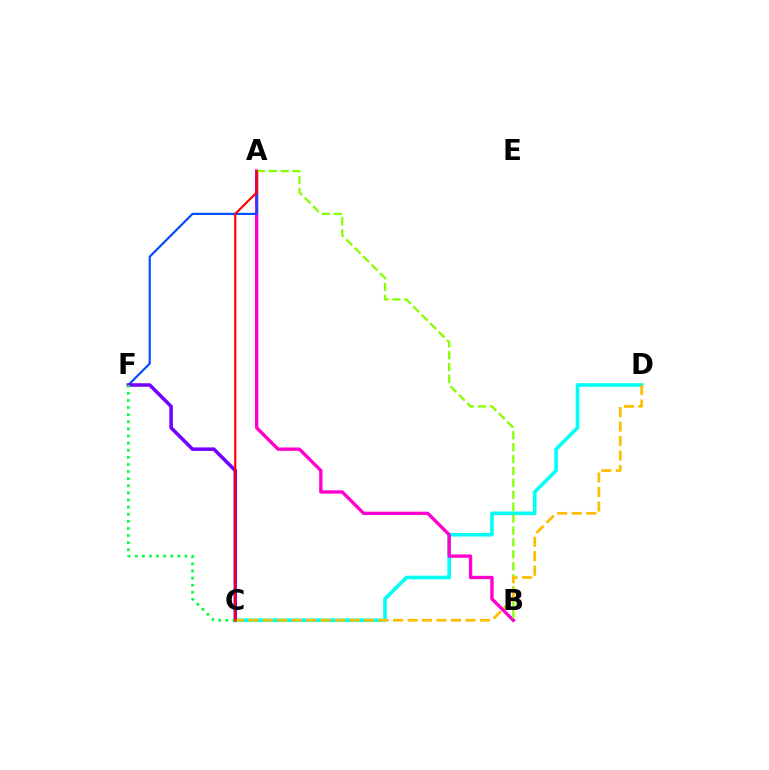{('C', 'D'): [{'color': '#00fff6', 'line_style': 'solid', 'thickness': 2.6}, {'color': '#ffbd00', 'line_style': 'dashed', 'thickness': 1.97}], ('A', 'B'): [{'color': '#ff00cf', 'line_style': 'solid', 'thickness': 2.41}, {'color': '#84ff00', 'line_style': 'dashed', 'thickness': 1.62}], ('A', 'F'): [{'color': '#004bff', 'line_style': 'solid', 'thickness': 1.54}], ('C', 'F'): [{'color': '#7200ff', 'line_style': 'solid', 'thickness': 2.53}, {'color': '#00ff39', 'line_style': 'dotted', 'thickness': 1.93}], ('A', 'C'): [{'color': '#ff0000', 'line_style': 'solid', 'thickness': 1.55}]}